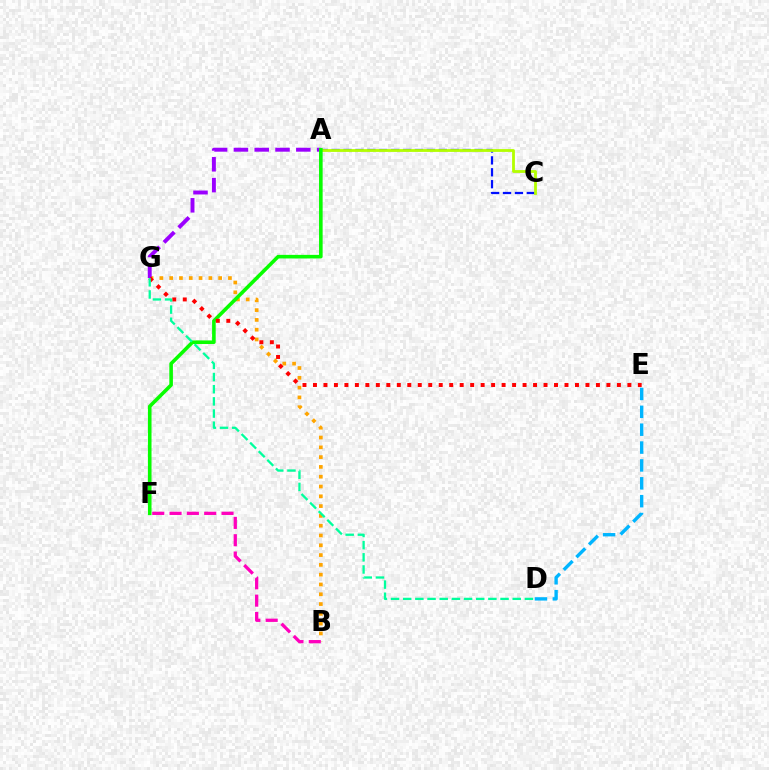{('A', 'C'): [{'color': '#0010ff', 'line_style': 'dashed', 'thickness': 1.62}, {'color': '#b3ff00', 'line_style': 'solid', 'thickness': 2.02}], ('D', 'E'): [{'color': '#00b5ff', 'line_style': 'dashed', 'thickness': 2.43}], ('B', 'G'): [{'color': '#ffa500', 'line_style': 'dotted', 'thickness': 2.66}], ('A', 'G'): [{'color': '#9b00ff', 'line_style': 'dashed', 'thickness': 2.83}], ('A', 'F'): [{'color': '#08ff00', 'line_style': 'solid', 'thickness': 2.59}], ('E', 'G'): [{'color': '#ff0000', 'line_style': 'dotted', 'thickness': 2.85}], ('D', 'G'): [{'color': '#00ff9d', 'line_style': 'dashed', 'thickness': 1.65}], ('B', 'F'): [{'color': '#ff00bd', 'line_style': 'dashed', 'thickness': 2.35}]}